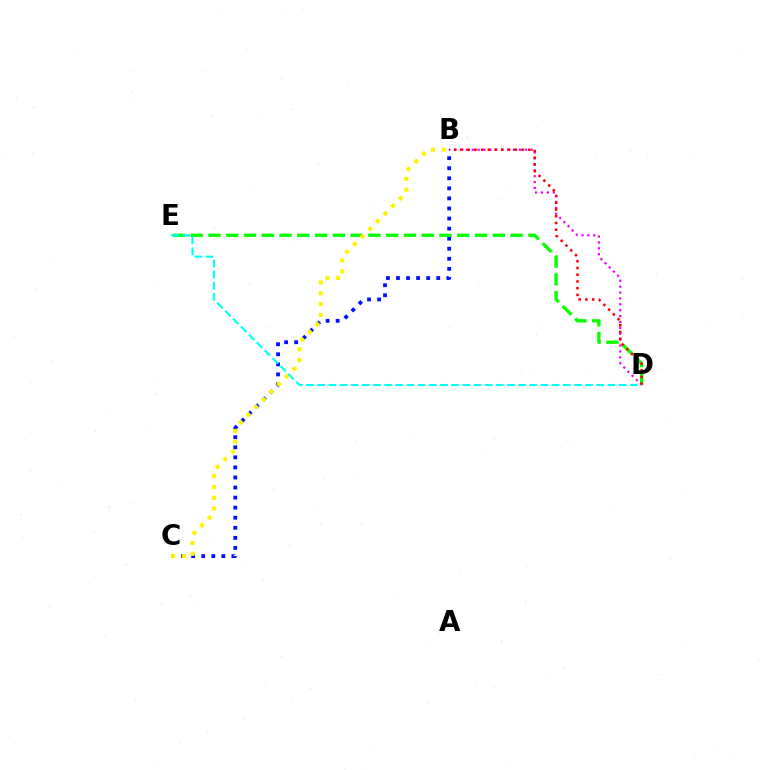{('B', 'C'): [{'color': '#0010ff', 'line_style': 'dotted', 'thickness': 2.73}, {'color': '#fcf500', 'line_style': 'dotted', 'thickness': 2.94}], ('D', 'E'): [{'color': '#08ff00', 'line_style': 'dashed', 'thickness': 2.41}, {'color': '#00fff6', 'line_style': 'dashed', 'thickness': 1.52}], ('B', 'D'): [{'color': '#ee00ff', 'line_style': 'dotted', 'thickness': 1.6}, {'color': '#ff0000', 'line_style': 'dotted', 'thickness': 1.83}]}